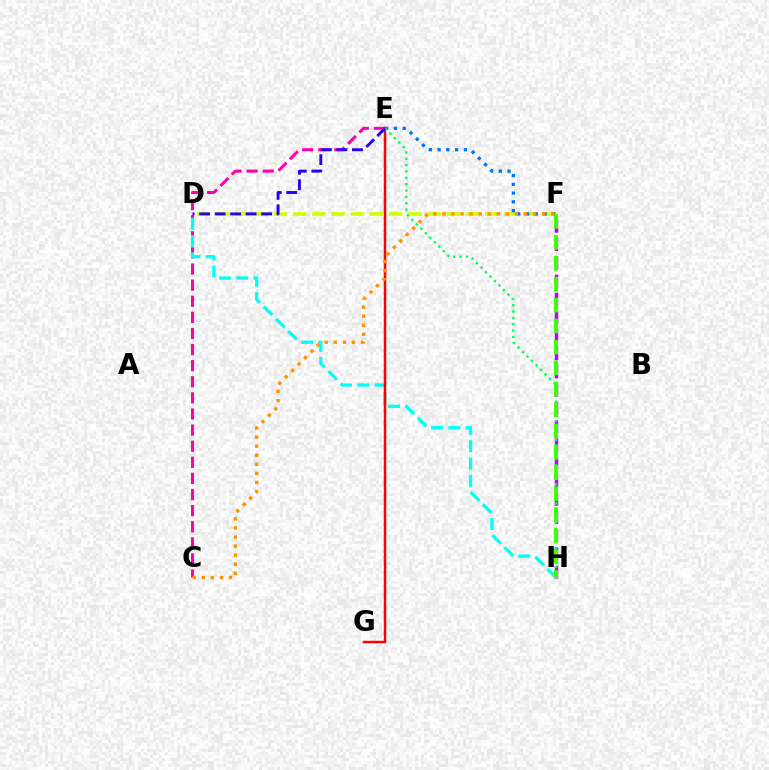{('C', 'E'): [{'color': '#ff00ac', 'line_style': 'dashed', 'thickness': 2.19}], ('D', 'F'): [{'color': '#d1ff00', 'line_style': 'dashed', 'thickness': 2.61}], ('D', 'H'): [{'color': '#00fff6', 'line_style': 'dashed', 'thickness': 2.35}], ('F', 'H'): [{'color': '#b900ff', 'line_style': 'dashed', 'thickness': 2.47}, {'color': '#3dff00', 'line_style': 'dashed', 'thickness': 2.85}], ('E', 'G'): [{'color': '#ff0000', 'line_style': 'solid', 'thickness': 1.79}], ('E', 'F'): [{'color': '#0074ff', 'line_style': 'dotted', 'thickness': 2.38}], ('E', 'H'): [{'color': '#00ff5c', 'line_style': 'dotted', 'thickness': 1.73}], ('D', 'E'): [{'color': '#2500ff', 'line_style': 'dashed', 'thickness': 2.11}], ('C', 'F'): [{'color': '#ff9400', 'line_style': 'dotted', 'thickness': 2.46}]}